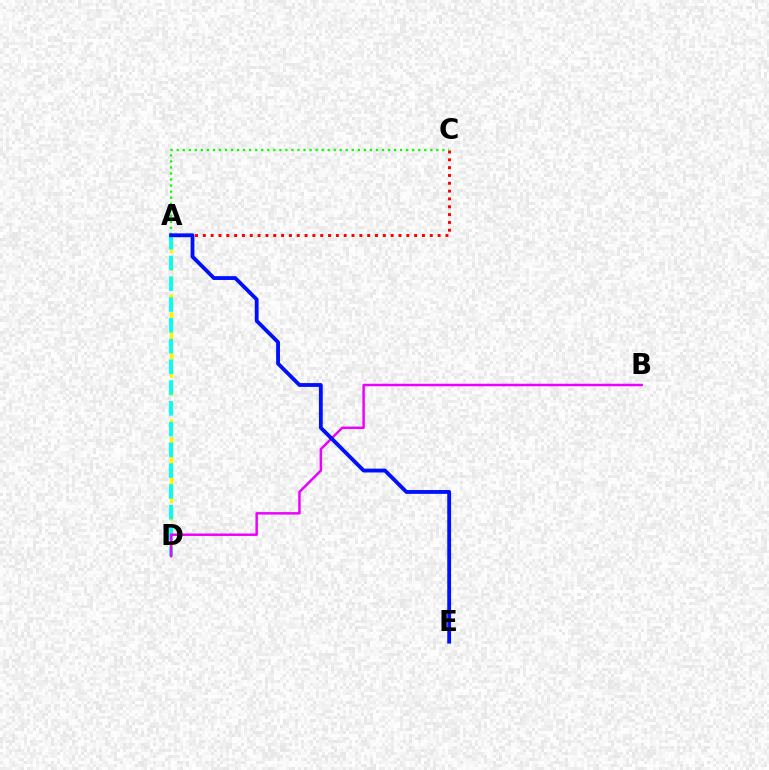{('A', 'D'): [{'color': '#fcf500', 'line_style': 'dashed', 'thickness': 2.42}, {'color': '#00fff6', 'line_style': 'dashed', 'thickness': 2.82}], ('A', 'C'): [{'color': '#ff0000', 'line_style': 'dotted', 'thickness': 2.13}, {'color': '#08ff00', 'line_style': 'dotted', 'thickness': 1.64}], ('B', 'D'): [{'color': '#ee00ff', 'line_style': 'solid', 'thickness': 1.78}], ('A', 'E'): [{'color': '#0010ff', 'line_style': 'solid', 'thickness': 2.76}]}